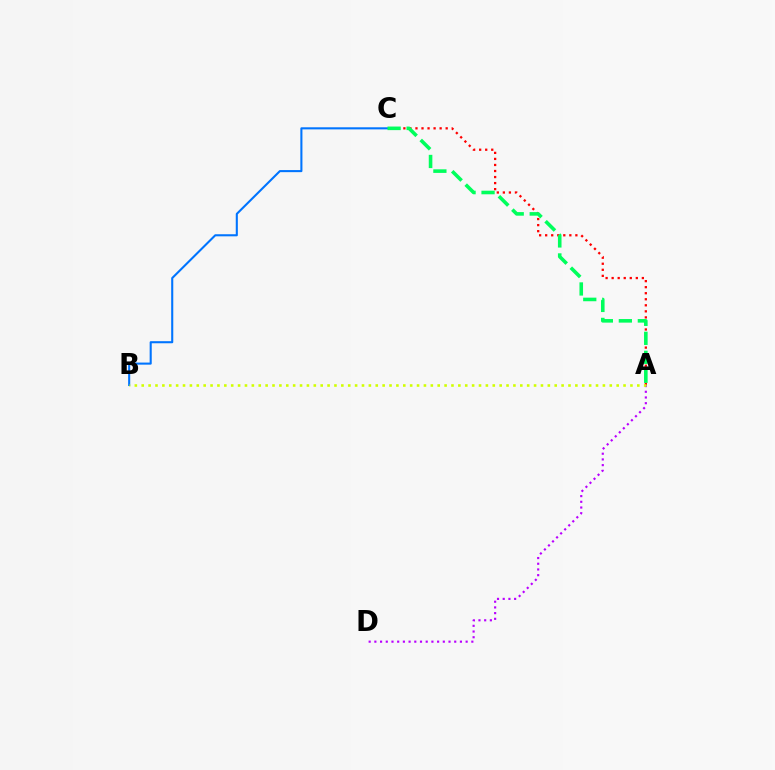{('A', 'D'): [{'color': '#b900ff', 'line_style': 'dotted', 'thickness': 1.55}], ('B', 'C'): [{'color': '#0074ff', 'line_style': 'solid', 'thickness': 1.5}], ('A', 'C'): [{'color': '#ff0000', 'line_style': 'dotted', 'thickness': 1.64}, {'color': '#00ff5c', 'line_style': 'dashed', 'thickness': 2.58}], ('A', 'B'): [{'color': '#d1ff00', 'line_style': 'dotted', 'thickness': 1.87}]}